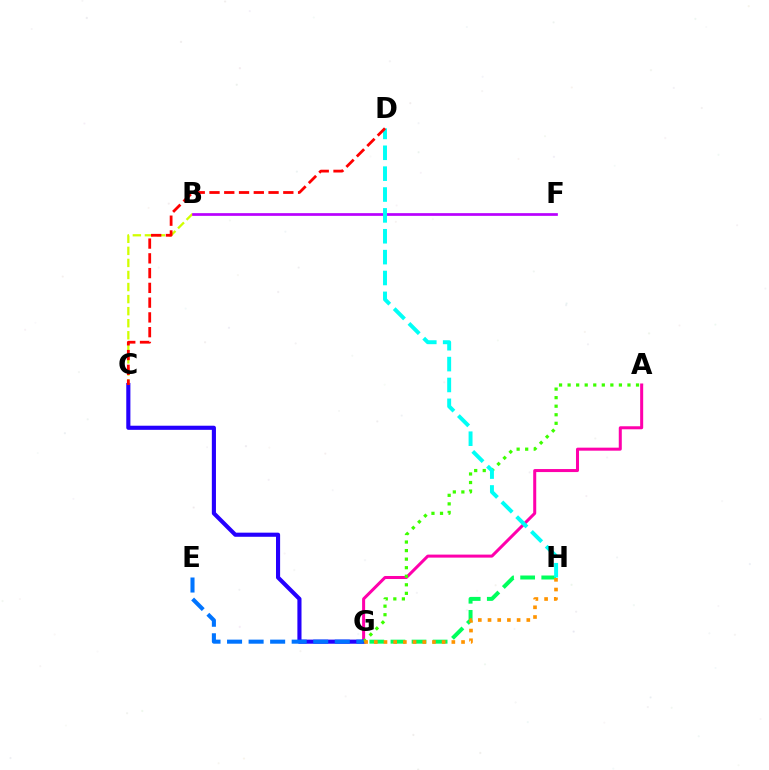{('G', 'H'): [{'color': '#00ff5c', 'line_style': 'dashed', 'thickness': 2.87}, {'color': '#ff9400', 'line_style': 'dotted', 'thickness': 2.63}], ('A', 'G'): [{'color': '#ff00ac', 'line_style': 'solid', 'thickness': 2.18}, {'color': '#3dff00', 'line_style': 'dotted', 'thickness': 2.32}], ('C', 'G'): [{'color': '#2500ff', 'line_style': 'solid', 'thickness': 2.96}], ('B', 'C'): [{'color': '#d1ff00', 'line_style': 'dashed', 'thickness': 1.64}], ('B', 'F'): [{'color': '#b900ff', 'line_style': 'solid', 'thickness': 1.95}], ('D', 'H'): [{'color': '#00fff6', 'line_style': 'dashed', 'thickness': 2.83}], ('C', 'D'): [{'color': '#ff0000', 'line_style': 'dashed', 'thickness': 2.01}], ('E', 'G'): [{'color': '#0074ff', 'line_style': 'dashed', 'thickness': 2.93}]}